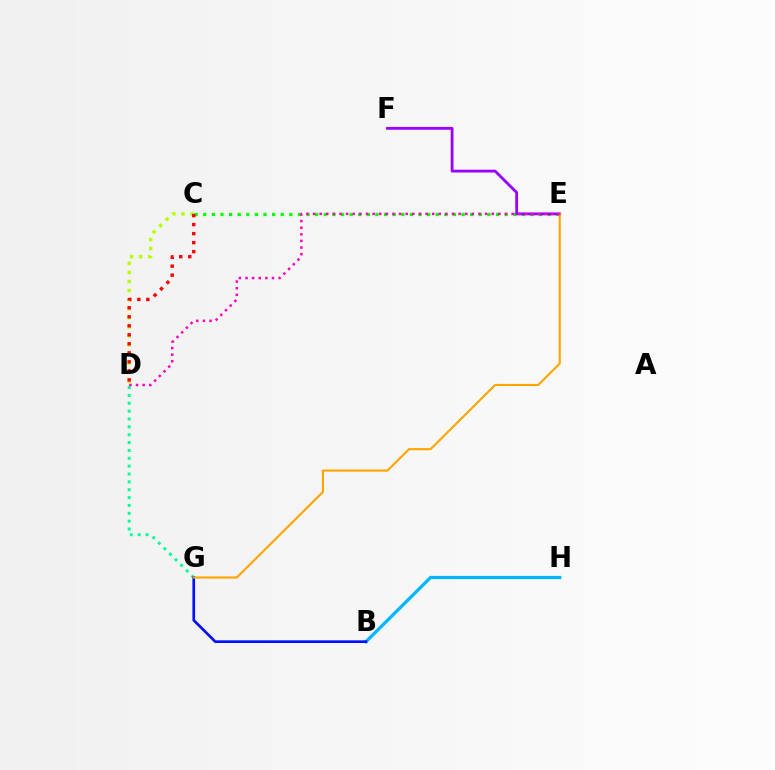{('B', 'H'): [{'color': '#00b5ff', 'line_style': 'solid', 'thickness': 2.34}], ('D', 'G'): [{'color': '#00ff9d', 'line_style': 'dotted', 'thickness': 2.14}], ('C', 'E'): [{'color': '#08ff00', 'line_style': 'dotted', 'thickness': 2.34}], ('C', 'D'): [{'color': '#b3ff00', 'line_style': 'dotted', 'thickness': 2.46}, {'color': '#ff0000', 'line_style': 'dotted', 'thickness': 2.45}], ('B', 'G'): [{'color': '#0010ff', 'line_style': 'solid', 'thickness': 1.93}], ('E', 'F'): [{'color': '#9b00ff', 'line_style': 'solid', 'thickness': 2.02}], ('E', 'G'): [{'color': '#ffa500', 'line_style': 'solid', 'thickness': 1.54}], ('D', 'E'): [{'color': '#ff00bd', 'line_style': 'dotted', 'thickness': 1.8}]}